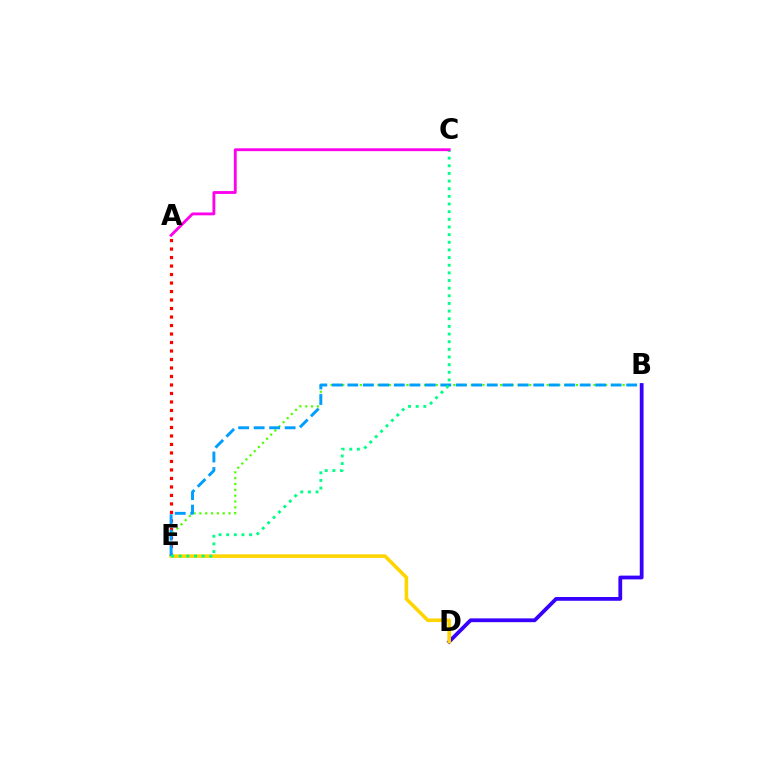{('B', 'E'): [{'color': '#4fff00', 'line_style': 'dotted', 'thickness': 1.59}, {'color': '#009eff', 'line_style': 'dashed', 'thickness': 2.1}], ('A', 'E'): [{'color': '#ff0000', 'line_style': 'dotted', 'thickness': 2.31}], ('B', 'D'): [{'color': '#3700ff', 'line_style': 'solid', 'thickness': 2.72}], ('D', 'E'): [{'color': '#ffd500', 'line_style': 'solid', 'thickness': 2.57}], ('C', 'E'): [{'color': '#00ff86', 'line_style': 'dotted', 'thickness': 2.08}], ('A', 'C'): [{'color': '#ff00ed', 'line_style': 'solid', 'thickness': 2.04}]}